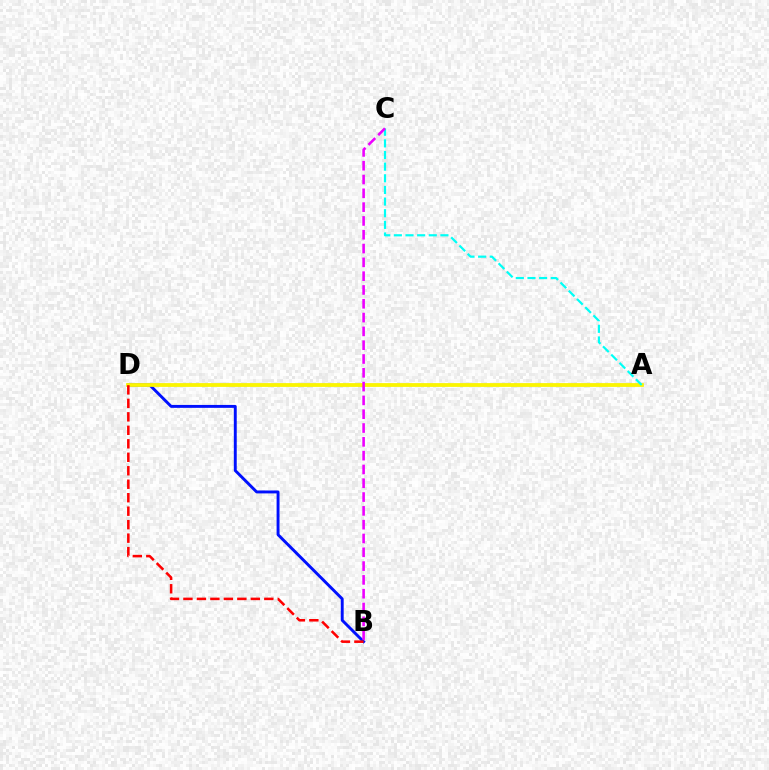{('A', 'D'): [{'color': '#08ff00', 'line_style': 'solid', 'thickness': 1.62}, {'color': '#fcf500', 'line_style': 'solid', 'thickness': 2.69}], ('B', 'D'): [{'color': '#0010ff', 'line_style': 'solid', 'thickness': 2.1}, {'color': '#ff0000', 'line_style': 'dashed', 'thickness': 1.83}], ('A', 'C'): [{'color': '#00fff6', 'line_style': 'dashed', 'thickness': 1.58}], ('B', 'C'): [{'color': '#ee00ff', 'line_style': 'dashed', 'thickness': 1.88}]}